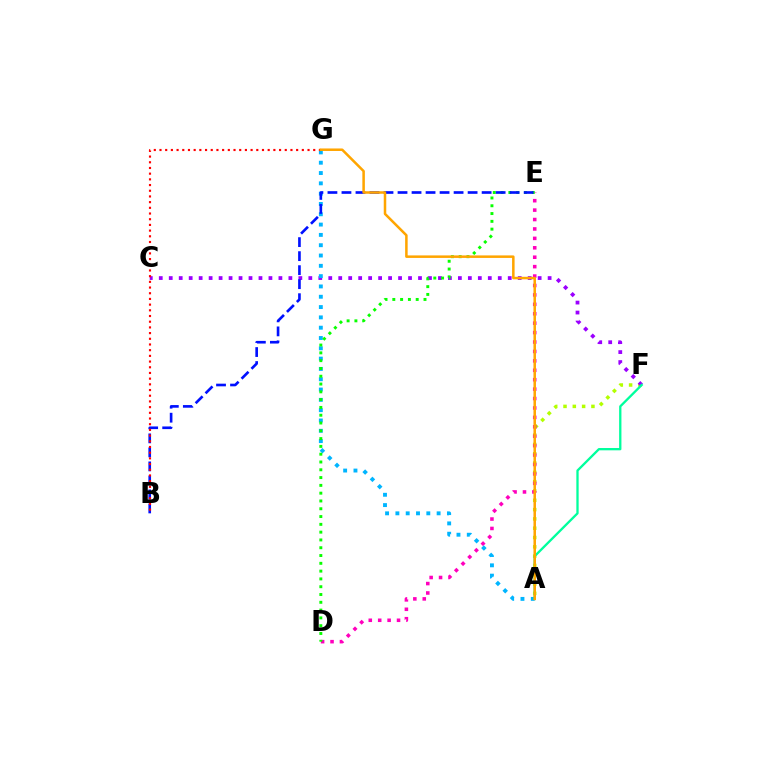{('A', 'F'): [{'color': '#b3ff00', 'line_style': 'dotted', 'thickness': 2.53}, {'color': '#00ff9d', 'line_style': 'solid', 'thickness': 1.66}], ('D', 'E'): [{'color': '#ff00bd', 'line_style': 'dotted', 'thickness': 2.56}, {'color': '#08ff00', 'line_style': 'dotted', 'thickness': 2.12}], ('C', 'F'): [{'color': '#9b00ff', 'line_style': 'dotted', 'thickness': 2.71}], ('A', 'G'): [{'color': '#00b5ff', 'line_style': 'dotted', 'thickness': 2.8}, {'color': '#ffa500', 'line_style': 'solid', 'thickness': 1.81}], ('B', 'E'): [{'color': '#0010ff', 'line_style': 'dashed', 'thickness': 1.9}], ('B', 'G'): [{'color': '#ff0000', 'line_style': 'dotted', 'thickness': 1.55}]}